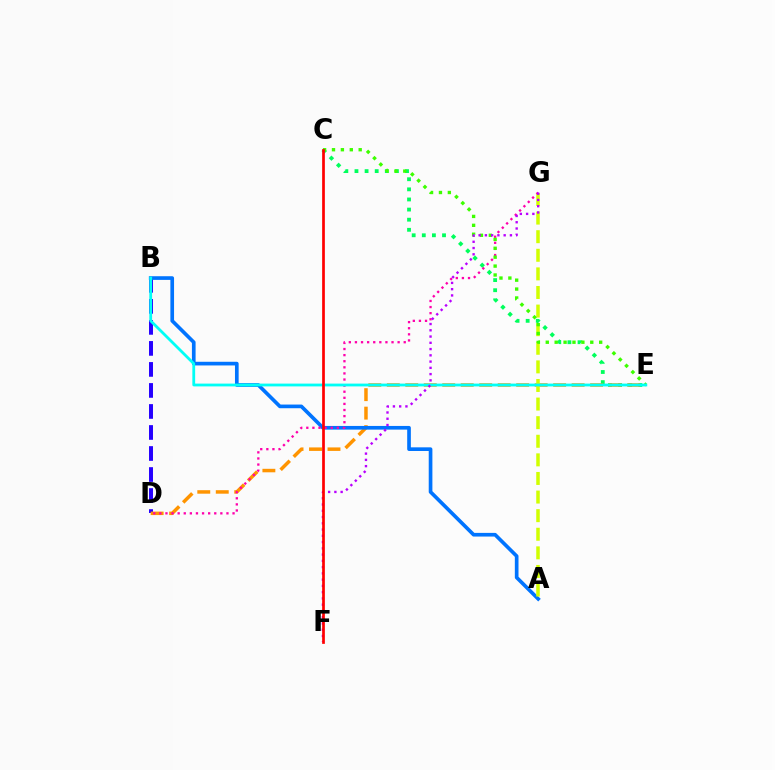{('B', 'D'): [{'color': '#2500ff', 'line_style': 'dashed', 'thickness': 2.86}], ('C', 'E'): [{'color': '#00ff5c', 'line_style': 'dotted', 'thickness': 2.75}, {'color': '#3dff00', 'line_style': 'dotted', 'thickness': 2.42}], ('D', 'E'): [{'color': '#ff9400', 'line_style': 'dashed', 'thickness': 2.51}], ('A', 'B'): [{'color': '#0074ff', 'line_style': 'solid', 'thickness': 2.64}], ('A', 'G'): [{'color': '#d1ff00', 'line_style': 'dashed', 'thickness': 2.53}], ('D', 'G'): [{'color': '#ff00ac', 'line_style': 'dotted', 'thickness': 1.66}], ('B', 'E'): [{'color': '#00fff6', 'line_style': 'solid', 'thickness': 2.01}], ('F', 'G'): [{'color': '#b900ff', 'line_style': 'dotted', 'thickness': 1.7}], ('C', 'F'): [{'color': '#ff0000', 'line_style': 'solid', 'thickness': 1.95}]}